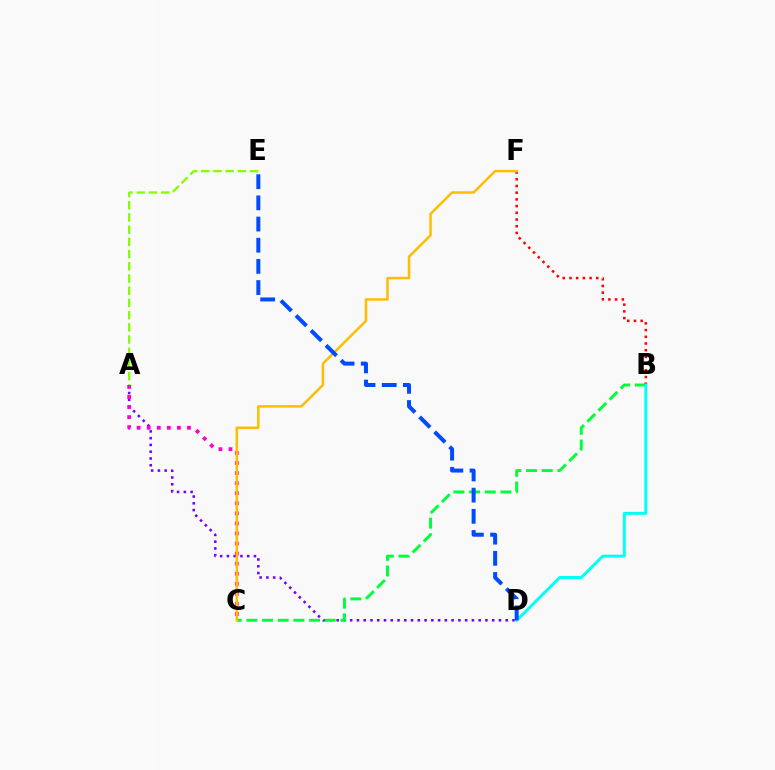{('A', 'D'): [{'color': '#7200ff', 'line_style': 'dotted', 'thickness': 1.84}], ('B', 'C'): [{'color': '#00ff39', 'line_style': 'dashed', 'thickness': 2.13}], ('B', 'F'): [{'color': '#ff0000', 'line_style': 'dotted', 'thickness': 1.82}], ('A', 'C'): [{'color': '#ff00cf', 'line_style': 'dotted', 'thickness': 2.74}], ('B', 'D'): [{'color': '#00fff6', 'line_style': 'solid', 'thickness': 2.12}], ('C', 'F'): [{'color': '#ffbd00', 'line_style': 'solid', 'thickness': 1.8}], ('D', 'E'): [{'color': '#004bff', 'line_style': 'dashed', 'thickness': 2.88}], ('A', 'E'): [{'color': '#84ff00', 'line_style': 'dashed', 'thickness': 1.66}]}